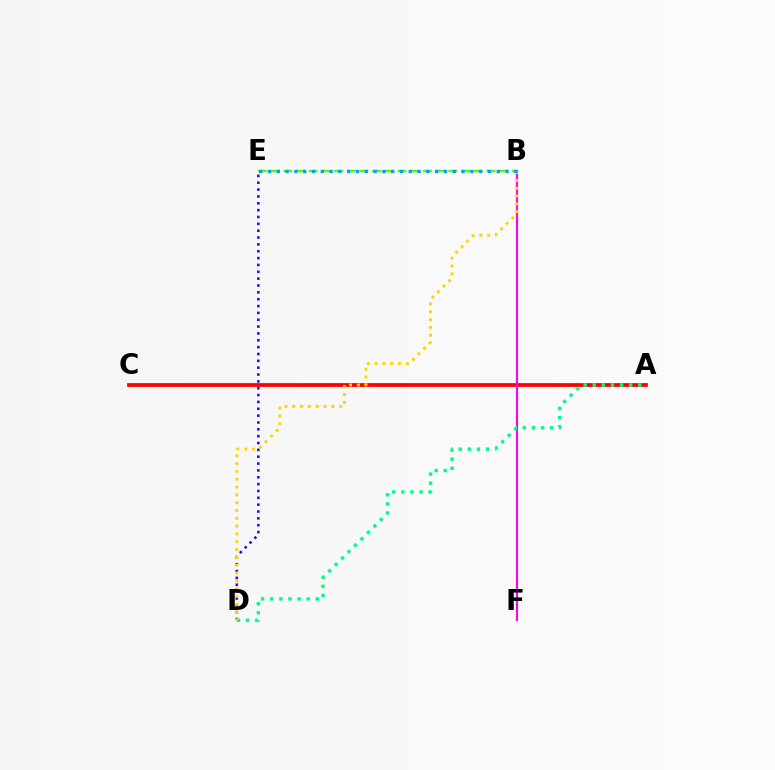{('D', 'E'): [{'color': '#3700ff', 'line_style': 'dotted', 'thickness': 1.86}], ('A', 'C'): [{'color': '#ff0000', 'line_style': 'solid', 'thickness': 2.71}], ('B', 'F'): [{'color': '#ff00ed', 'line_style': 'solid', 'thickness': 1.5}], ('B', 'E'): [{'color': '#4fff00', 'line_style': 'dashed', 'thickness': 1.72}, {'color': '#009eff', 'line_style': 'dotted', 'thickness': 2.39}], ('A', 'D'): [{'color': '#00ff86', 'line_style': 'dotted', 'thickness': 2.47}], ('B', 'D'): [{'color': '#ffd500', 'line_style': 'dotted', 'thickness': 2.12}]}